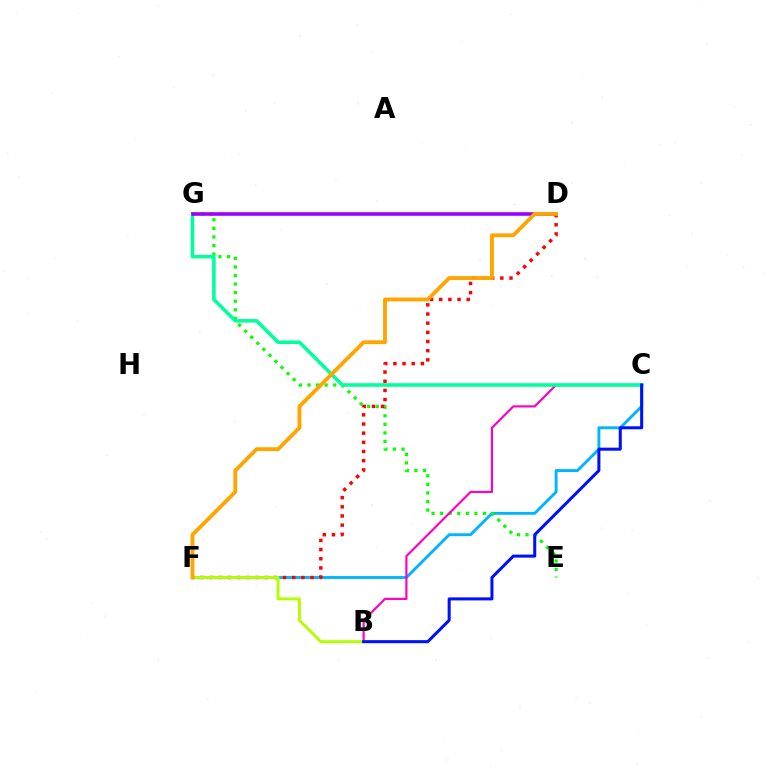{('C', 'F'): [{'color': '#00b5ff', 'line_style': 'solid', 'thickness': 2.08}], ('E', 'G'): [{'color': '#08ff00', 'line_style': 'dotted', 'thickness': 2.33}], ('B', 'C'): [{'color': '#ff00bd', 'line_style': 'solid', 'thickness': 1.55}, {'color': '#0010ff', 'line_style': 'solid', 'thickness': 2.18}], ('D', 'F'): [{'color': '#ff0000', 'line_style': 'dotted', 'thickness': 2.49}, {'color': '#ffa500', 'line_style': 'solid', 'thickness': 2.77}], ('C', 'G'): [{'color': '#00ff9d', 'line_style': 'solid', 'thickness': 2.56}], ('B', 'F'): [{'color': '#b3ff00', 'line_style': 'solid', 'thickness': 2.12}], ('D', 'G'): [{'color': '#9b00ff', 'line_style': 'solid', 'thickness': 2.58}]}